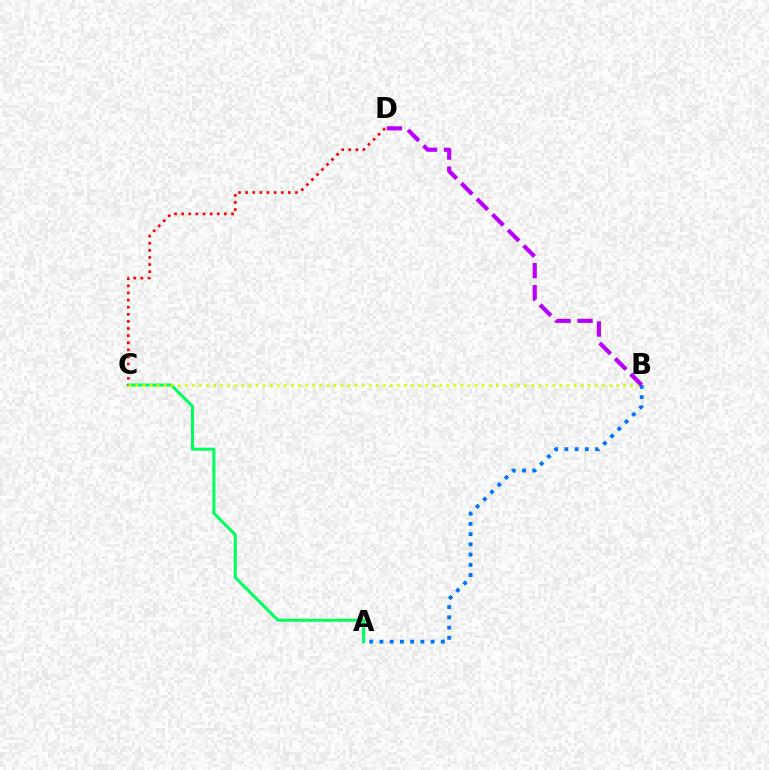{('A', 'C'): [{'color': '#00ff5c', 'line_style': 'solid', 'thickness': 2.17}], ('C', 'D'): [{'color': '#ff0000', 'line_style': 'dotted', 'thickness': 1.93}], ('B', 'C'): [{'color': '#d1ff00', 'line_style': 'dotted', 'thickness': 1.92}], ('A', 'B'): [{'color': '#0074ff', 'line_style': 'dotted', 'thickness': 2.78}], ('B', 'D'): [{'color': '#b900ff', 'line_style': 'dashed', 'thickness': 2.99}]}